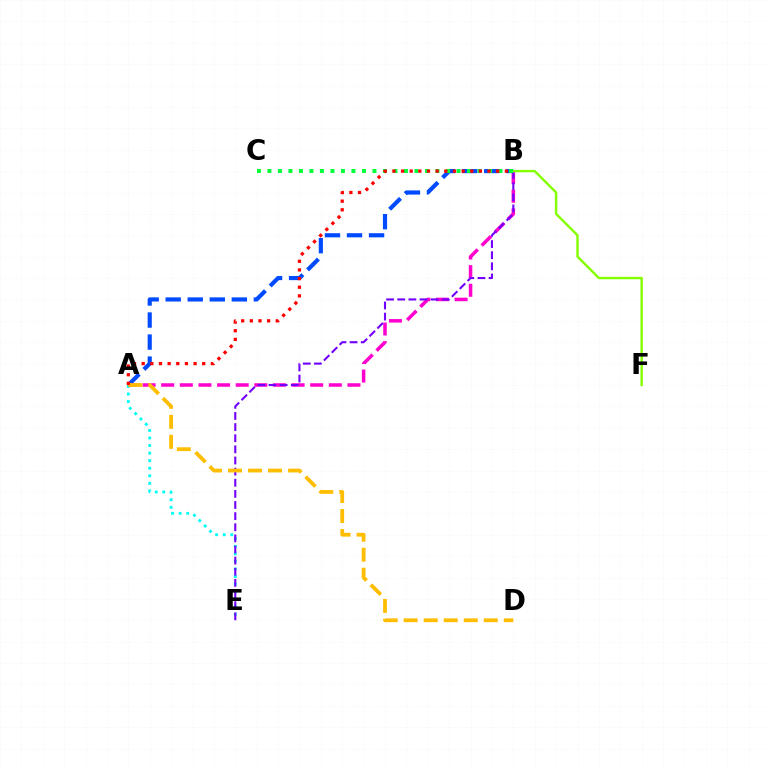{('A', 'B'): [{'color': '#004bff', 'line_style': 'dashed', 'thickness': 2.99}, {'color': '#ff00cf', 'line_style': 'dashed', 'thickness': 2.53}, {'color': '#ff0000', 'line_style': 'dotted', 'thickness': 2.35}], ('A', 'E'): [{'color': '#00fff6', 'line_style': 'dotted', 'thickness': 2.05}], ('B', 'E'): [{'color': '#7200ff', 'line_style': 'dashed', 'thickness': 1.51}], ('B', 'F'): [{'color': '#84ff00', 'line_style': 'solid', 'thickness': 1.73}], ('A', 'D'): [{'color': '#ffbd00', 'line_style': 'dashed', 'thickness': 2.72}], ('B', 'C'): [{'color': '#00ff39', 'line_style': 'dotted', 'thickness': 2.85}]}